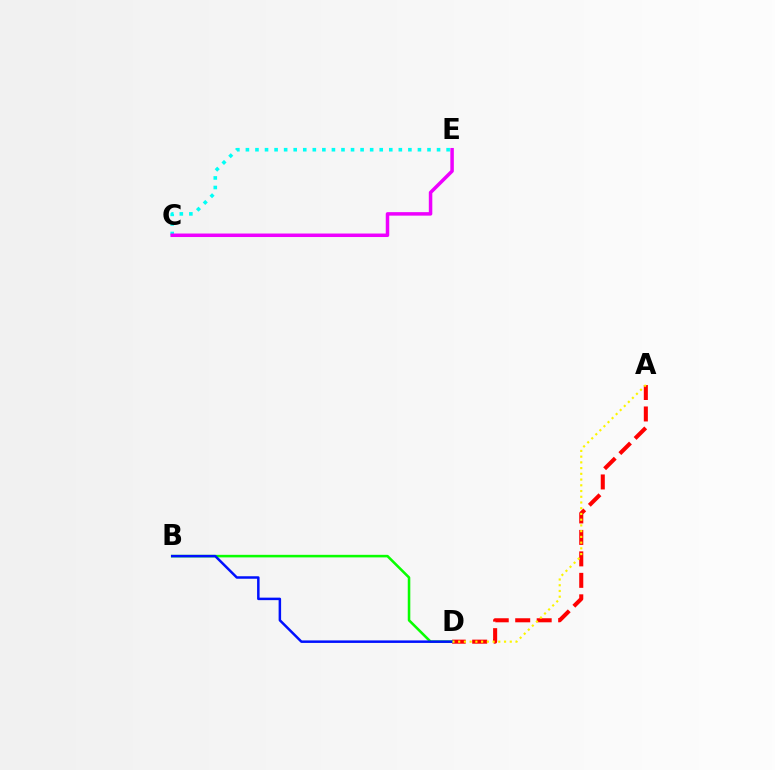{('C', 'E'): [{'color': '#00fff6', 'line_style': 'dotted', 'thickness': 2.6}, {'color': '#ee00ff', 'line_style': 'solid', 'thickness': 2.52}], ('A', 'D'): [{'color': '#ff0000', 'line_style': 'dashed', 'thickness': 2.92}, {'color': '#fcf500', 'line_style': 'dotted', 'thickness': 1.56}], ('B', 'D'): [{'color': '#08ff00', 'line_style': 'solid', 'thickness': 1.84}, {'color': '#0010ff', 'line_style': 'solid', 'thickness': 1.8}]}